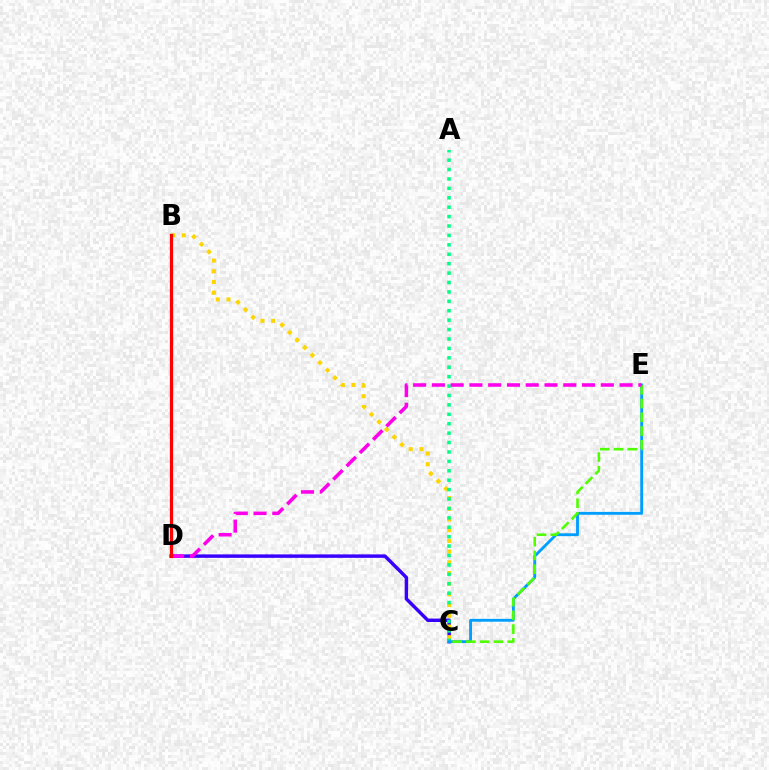{('C', 'D'): [{'color': '#3700ff', 'line_style': 'solid', 'thickness': 2.48}], ('B', 'C'): [{'color': '#ffd500', 'line_style': 'dotted', 'thickness': 2.91}], ('A', 'C'): [{'color': '#00ff86', 'line_style': 'dotted', 'thickness': 2.56}], ('C', 'E'): [{'color': '#009eff', 'line_style': 'solid', 'thickness': 2.06}, {'color': '#4fff00', 'line_style': 'dashed', 'thickness': 1.87}], ('D', 'E'): [{'color': '#ff00ed', 'line_style': 'dashed', 'thickness': 2.55}], ('B', 'D'): [{'color': '#ff0000', 'line_style': 'solid', 'thickness': 2.33}]}